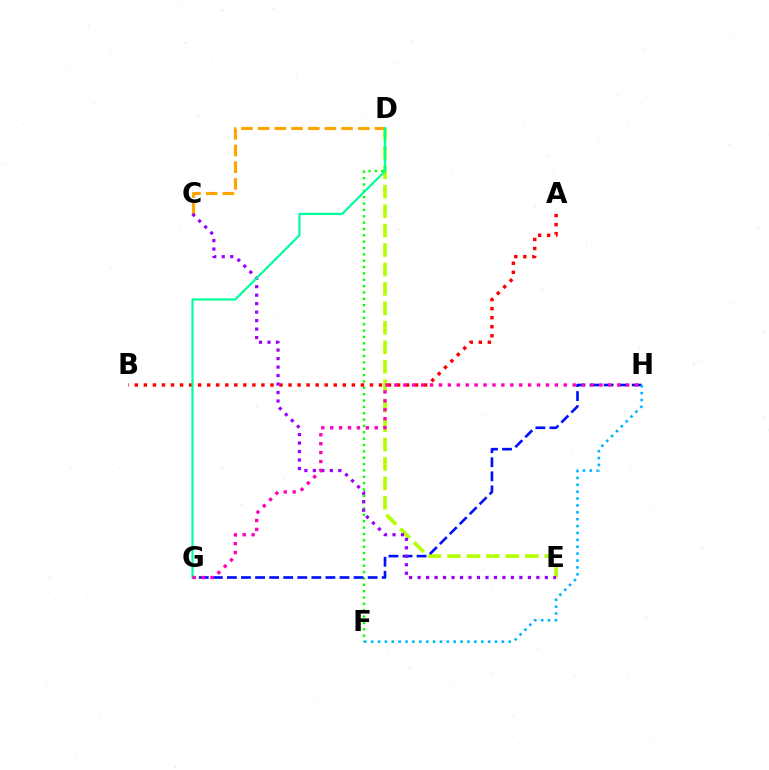{('D', 'E'): [{'color': '#b3ff00', 'line_style': 'dashed', 'thickness': 2.64}], ('D', 'F'): [{'color': '#08ff00', 'line_style': 'dotted', 'thickness': 1.73}], ('A', 'B'): [{'color': '#ff0000', 'line_style': 'dotted', 'thickness': 2.46}], ('G', 'H'): [{'color': '#0010ff', 'line_style': 'dashed', 'thickness': 1.91}, {'color': '#ff00bd', 'line_style': 'dotted', 'thickness': 2.42}], ('C', 'D'): [{'color': '#ffa500', 'line_style': 'dashed', 'thickness': 2.27}], ('C', 'E'): [{'color': '#9b00ff', 'line_style': 'dotted', 'thickness': 2.3}], ('D', 'G'): [{'color': '#00ff9d', 'line_style': 'solid', 'thickness': 1.59}], ('F', 'H'): [{'color': '#00b5ff', 'line_style': 'dotted', 'thickness': 1.87}]}